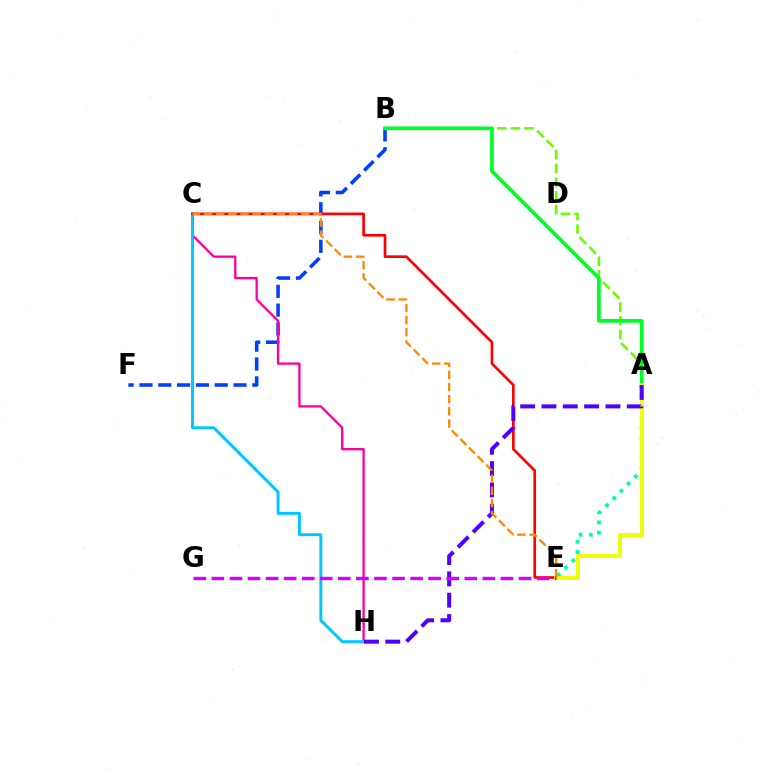{('B', 'F'): [{'color': '#003fff', 'line_style': 'dashed', 'thickness': 2.56}], ('A', 'B'): [{'color': '#66ff00', 'line_style': 'dashed', 'thickness': 1.86}, {'color': '#00ff27', 'line_style': 'solid', 'thickness': 2.69}], ('C', 'H'): [{'color': '#ff00a0', 'line_style': 'solid', 'thickness': 1.67}, {'color': '#00c7ff', 'line_style': 'solid', 'thickness': 2.12}], ('A', 'E'): [{'color': '#00ffaf', 'line_style': 'dotted', 'thickness': 2.77}, {'color': '#eeff00', 'line_style': 'solid', 'thickness': 2.78}], ('C', 'E'): [{'color': '#ff0000', 'line_style': 'solid', 'thickness': 1.92}, {'color': '#ff8800', 'line_style': 'dashed', 'thickness': 1.65}], ('A', 'H'): [{'color': '#4f00ff', 'line_style': 'dashed', 'thickness': 2.9}], ('E', 'G'): [{'color': '#d600ff', 'line_style': 'dashed', 'thickness': 2.45}]}